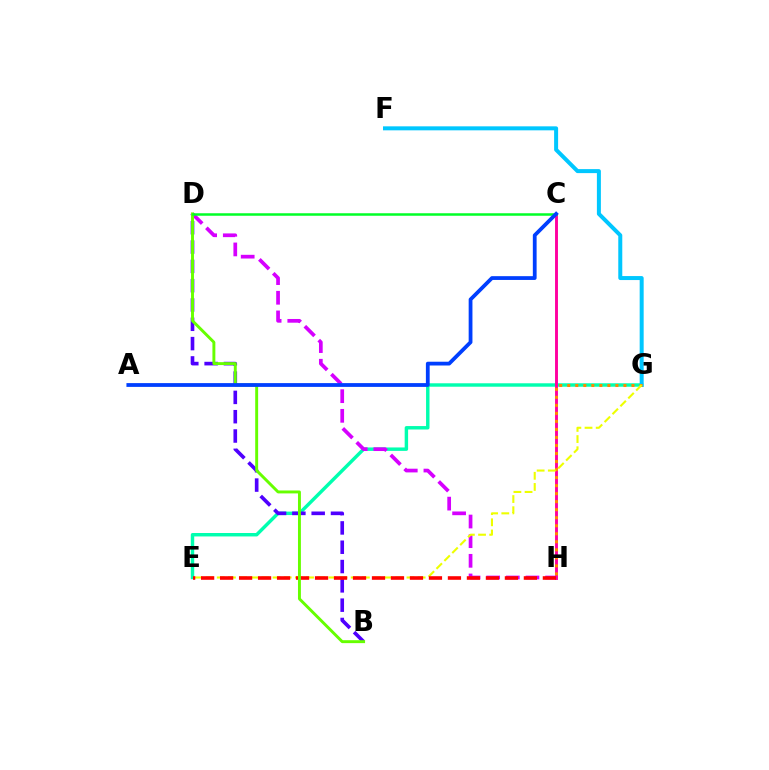{('E', 'G'): [{'color': '#00ffaf', 'line_style': 'solid', 'thickness': 2.47}, {'color': '#eeff00', 'line_style': 'dashed', 'thickness': 1.52}], ('C', 'H'): [{'color': '#ff00a0', 'line_style': 'solid', 'thickness': 2.09}], ('B', 'D'): [{'color': '#4f00ff', 'line_style': 'dashed', 'thickness': 2.62}, {'color': '#66ff00', 'line_style': 'solid', 'thickness': 2.11}], ('F', 'G'): [{'color': '#00c7ff', 'line_style': 'solid', 'thickness': 2.88}], ('D', 'H'): [{'color': '#d600ff', 'line_style': 'dashed', 'thickness': 2.67}], ('G', 'H'): [{'color': '#ff8800', 'line_style': 'dotted', 'thickness': 2.18}], ('E', 'H'): [{'color': '#ff0000', 'line_style': 'dashed', 'thickness': 2.58}], ('C', 'D'): [{'color': '#00ff27', 'line_style': 'solid', 'thickness': 1.8}], ('A', 'C'): [{'color': '#003fff', 'line_style': 'solid', 'thickness': 2.72}]}